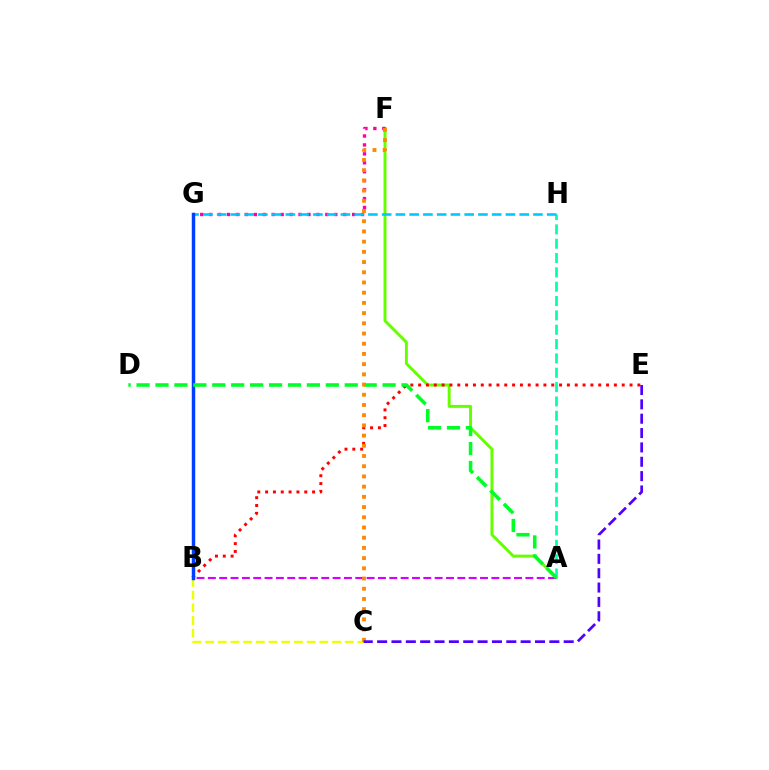{('A', 'F'): [{'color': '#66ff00', 'line_style': 'solid', 'thickness': 2.13}], ('A', 'H'): [{'color': '#00ffaf', 'line_style': 'dashed', 'thickness': 1.95}], ('B', 'E'): [{'color': '#ff0000', 'line_style': 'dotted', 'thickness': 2.13}], ('F', 'G'): [{'color': '#ff00a0', 'line_style': 'dotted', 'thickness': 2.43}], ('G', 'H'): [{'color': '#00c7ff', 'line_style': 'dashed', 'thickness': 1.87}], ('B', 'C'): [{'color': '#eeff00', 'line_style': 'dashed', 'thickness': 1.72}], ('B', 'G'): [{'color': '#003fff', 'line_style': 'solid', 'thickness': 2.49}], ('A', 'B'): [{'color': '#d600ff', 'line_style': 'dashed', 'thickness': 1.54}], ('A', 'D'): [{'color': '#00ff27', 'line_style': 'dashed', 'thickness': 2.57}], ('C', 'F'): [{'color': '#ff8800', 'line_style': 'dotted', 'thickness': 2.77}], ('C', 'E'): [{'color': '#4f00ff', 'line_style': 'dashed', 'thickness': 1.95}]}